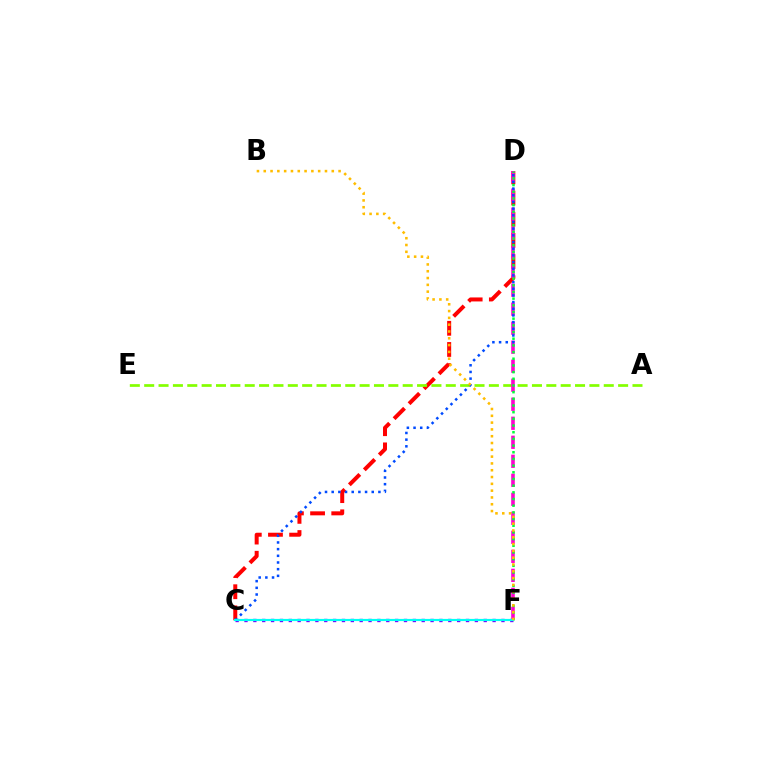{('C', 'F'): [{'color': '#7200ff', 'line_style': 'dotted', 'thickness': 2.41}, {'color': '#00fff6', 'line_style': 'solid', 'thickness': 1.57}], ('C', 'D'): [{'color': '#ff0000', 'line_style': 'dashed', 'thickness': 2.88}, {'color': '#004bff', 'line_style': 'dotted', 'thickness': 1.81}], ('A', 'E'): [{'color': '#84ff00', 'line_style': 'dashed', 'thickness': 1.95}], ('D', 'F'): [{'color': '#ff00cf', 'line_style': 'dashed', 'thickness': 2.58}, {'color': '#00ff39', 'line_style': 'dotted', 'thickness': 1.81}], ('B', 'F'): [{'color': '#ffbd00', 'line_style': 'dotted', 'thickness': 1.85}]}